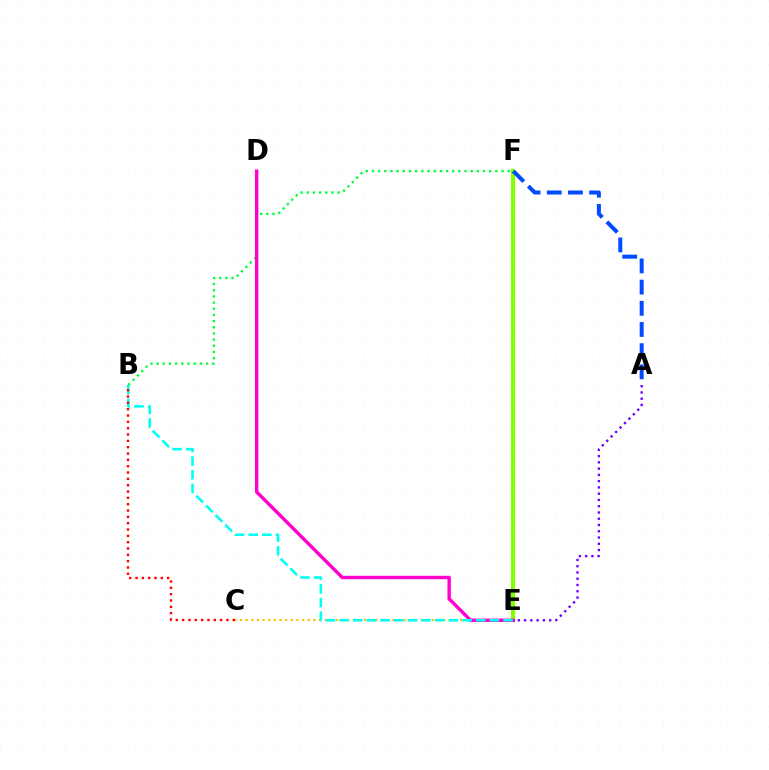{('E', 'F'): [{'color': '#84ff00', 'line_style': 'solid', 'thickness': 2.98}], ('B', 'F'): [{'color': '#00ff39', 'line_style': 'dotted', 'thickness': 1.68}], ('C', 'E'): [{'color': '#ffbd00', 'line_style': 'dotted', 'thickness': 1.53}], ('D', 'E'): [{'color': '#ff00cf', 'line_style': 'solid', 'thickness': 2.46}], ('A', 'E'): [{'color': '#7200ff', 'line_style': 'dotted', 'thickness': 1.7}], ('B', 'E'): [{'color': '#00fff6', 'line_style': 'dashed', 'thickness': 1.86}], ('B', 'C'): [{'color': '#ff0000', 'line_style': 'dotted', 'thickness': 1.72}], ('A', 'F'): [{'color': '#004bff', 'line_style': 'dashed', 'thickness': 2.88}]}